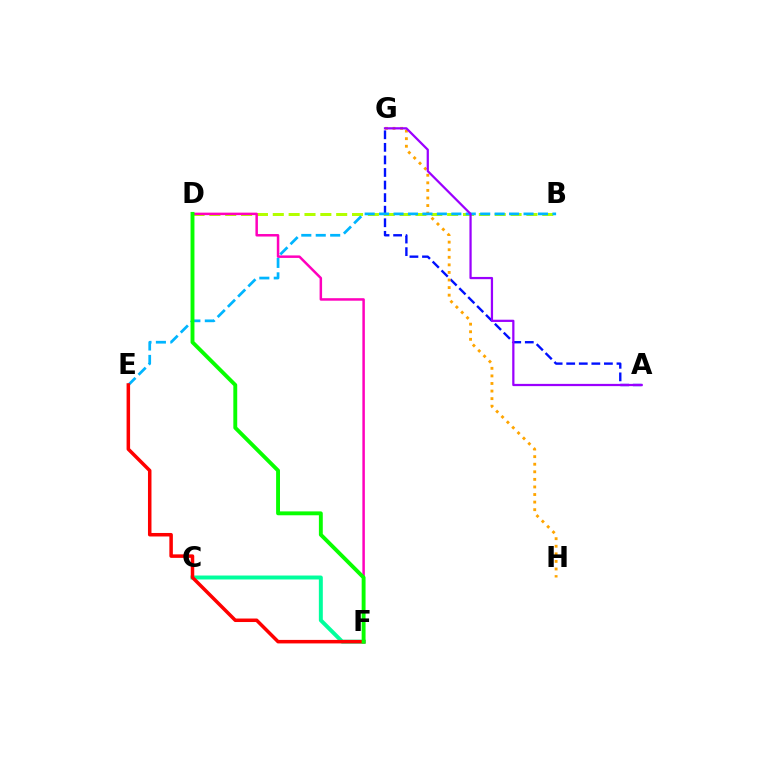{('B', 'D'): [{'color': '#b3ff00', 'line_style': 'dashed', 'thickness': 2.15}], ('A', 'G'): [{'color': '#0010ff', 'line_style': 'dashed', 'thickness': 1.71}, {'color': '#9b00ff', 'line_style': 'solid', 'thickness': 1.61}], ('G', 'H'): [{'color': '#ffa500', 'line_style': 'dotted', 'thickness': 2.06}], ('D', 'F'): [{'color': '#ff00bd', 'line_style': 'solid', 'thickness': 1.8}, {'color': '#08ff00', 'line_style': 'solid', 'thickness': 2.8}], ('B', 'E'): [{'color': '#00b5ff', 'line_style': 'dashed', 'thickness': 1.96}], ('C', 'F'): [{'color': '#00ff9d', 'line_style': 'solid', 'thickness': 2.85}], ('E', 'F'): [{'color': '#ff0000', 'line_style': 'solid', 'thickness': 2.53}]}